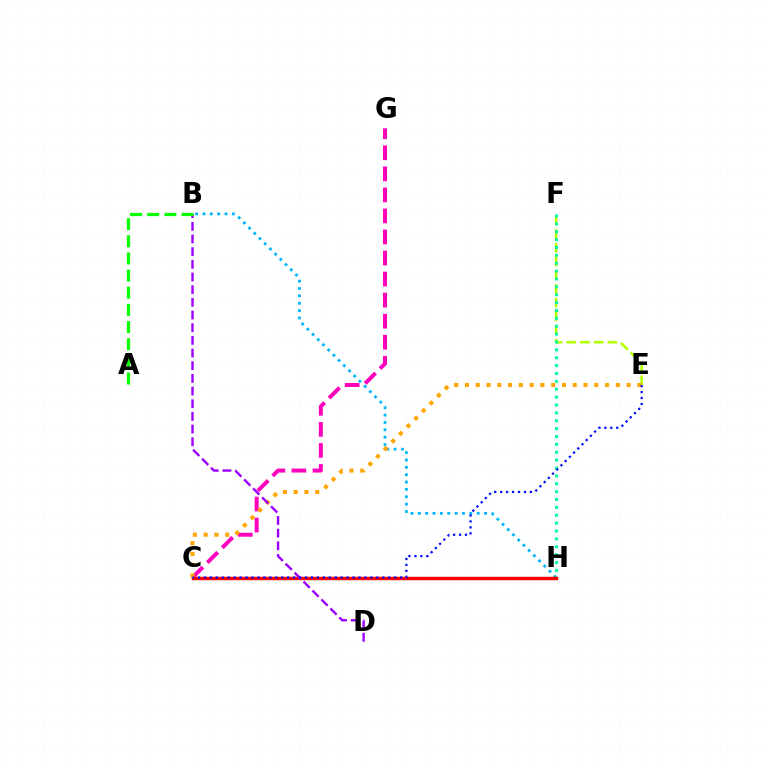{('B', 'H'): [{'color': '#00b5ff', 'line_style': 'dotted', 'thickness': 2.0}], ('E', 'F'): [{'color': '#b3ff00', 'line_style': 'dashed', 'thickness': 1.86}], ('C', 'G'): [{'color': '#ff00bd', 'line_style': 'dashed', 'thickness': 2.86}], ('F', 'H'): [{'color': '#00ff9d', 'line_style': 'dotted', 'thickness': 2.14}], ('C', 'H'): [{'color': '#ff0000', 'line_style': 'solid', 'thickness': 2.48}], ('C', 'E'): [{'color': '#ffa500', 'line_style': 'dotted', 'thickness': 2.93}, {'color': '#0010ff', 'line_style': 'dotted', 'thickness': 1.62}], ('B', 'D'): [{'color': '#9b00ff', 'line_style': 'dashed', 'thickness': 1.72}], ('A', 'B'): [{'color': '#08ff00', 'line_style': 'dashed', 'thickness': 2.33}]}